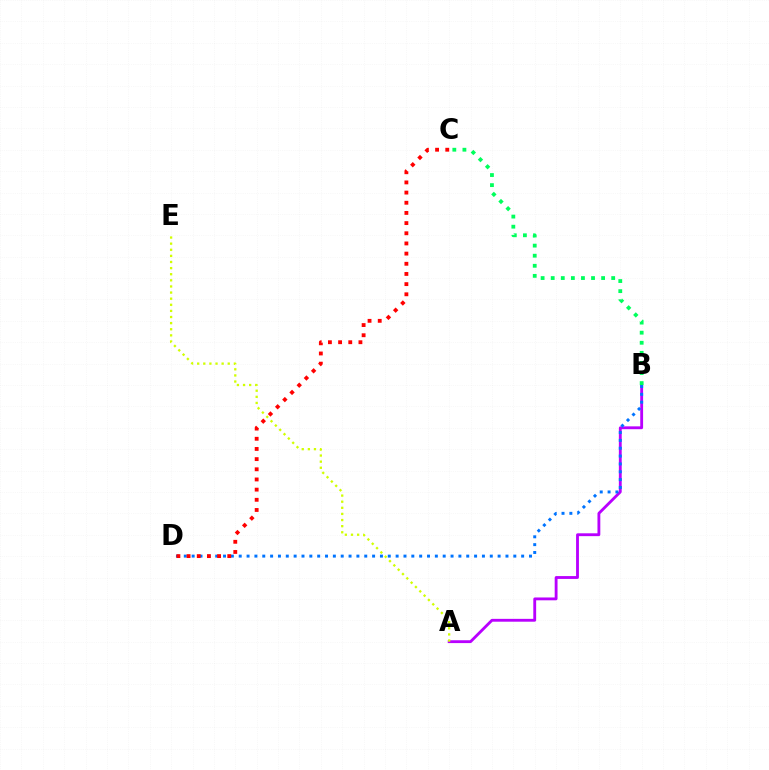{('A', 'B'): [{'color': '#b900ff', 'line_style': 'solid', 'thickness': 2.05}], ('B', 'D'): [{'color': '#0074ff', 'line_style': 'dotted', 'thickness': 2.13}], ('C', 'D'): [{'color': '#ff0000', 'line_style': 'dotted', 'thickness': 2.76}], ('B', 'C'): [{'color': '#00ff5c', 'line_style': 'dotted', 'thickness': 2.74}], ('A', 'E'): [{'color': '#d1ff00', 'line_style': 'dotted', 'thickness': 1.66}]}